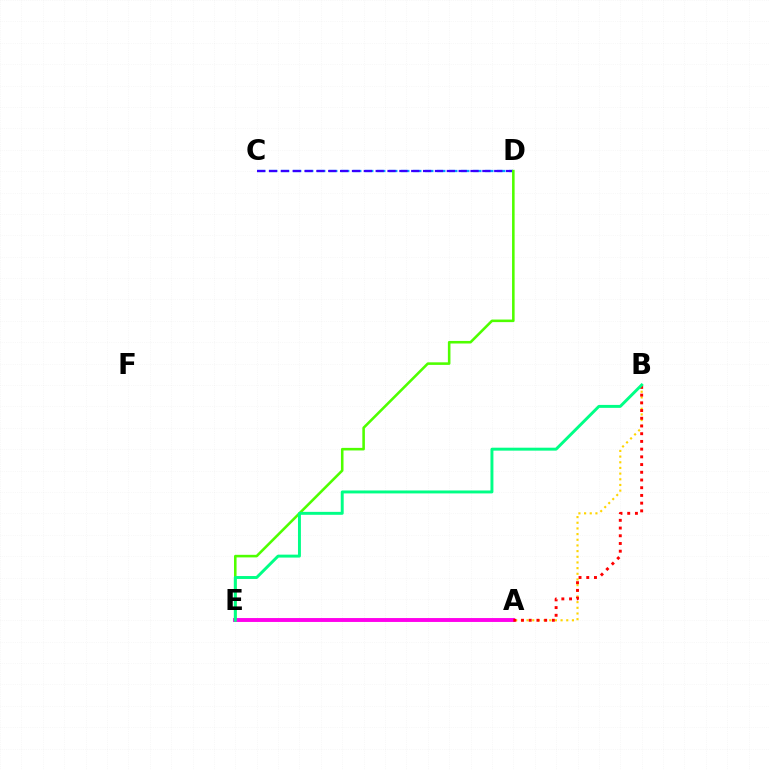{('C', 'D'): [{'color': '#009eff', 'line_style': 'dashed', 'thickness': 1.63}, {'color': '#3700ff', 'line_style': 'dashed', 'thickness': 1.61}], ('D', 'E'): [{'color': '#4fff00', 'line_style': 'solid', 'thickness': 1.85}], ('A', 'E'): [{'color': '#ff00ed', 'line_style': 'solid', 'thickness': 2.81}], ('A', 'B'): [{'color': '#ffd500', 'line_style': 'dotted', 'thickness': 1.54}, {'color': '#ff0000', 'line_style': 'dotted', 'thickness': 2.1}], ('B', 'E'): [{'color': '#00ff86', 'line_style': 'solid', 'thickness': 2.12}]}